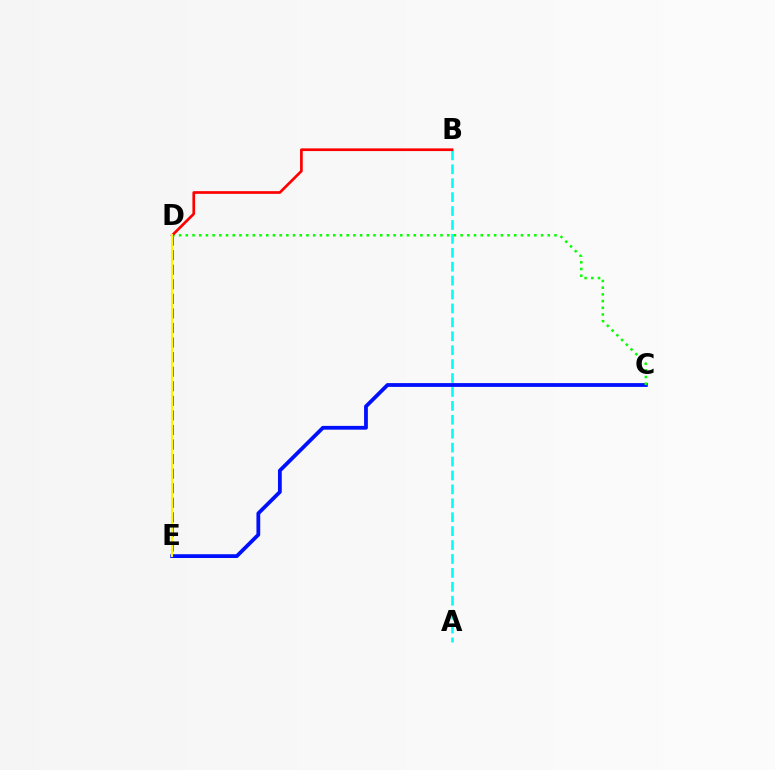{('C', 'E'): [{'color': '#0010ff', 'line_style': 'solid', 'thickness': 2.73}], ('A', 'B'): [{'color': '#00fff6', 'line_style': 'dashed', 'thickness': 1.89}], ('D', 'E'): [{'color': '#ee00ff', 'line_style': 'dashed', 'thickness': 1.98}, {'color': '#fcf500', 'line_style': 'solid', 'thickness': 1.52}], ('C', 'D'): [{'color': '#08ff00', 'line_style': 'dotted', 'thickness': 1.82}], ('B', 'D'): [{'color': '#ff0000', 'line_style': 'solid', 'thickness': 1.93}]}